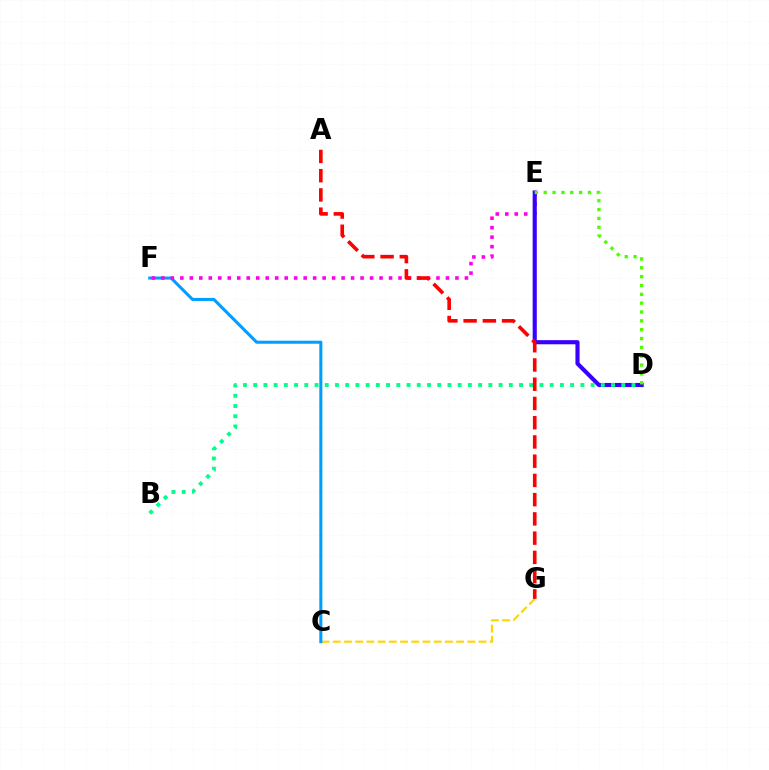{('C', 'G'): [{'color': '#ffd500', 'line_style': 'dashed', 'thickness': 1.52}], ('C', 'F'): [{'color': '#009eff', 'line_style': 'solid', 'thickness': 2.2}], ('E', 'F'): [{'color': '#ff00ed', 'line_style': 'dotted', 'thickness': 2.58}], ('D', 'E'): [{'color': '#3700ff', 'line_style': 'solid', 'thickness': 2.97}, {'color': '#4fff00', 'line_style': 'dotted', 'thickness': 2.4}], ('B', 'D'): [{'color': '#00ff86', 'line_style': 'dotted', 'thickness': 2.78}], ('A', 'G'): [{'color': '#ff0000', 'line_style': 'dashed', 'thickness': 2.61}]}